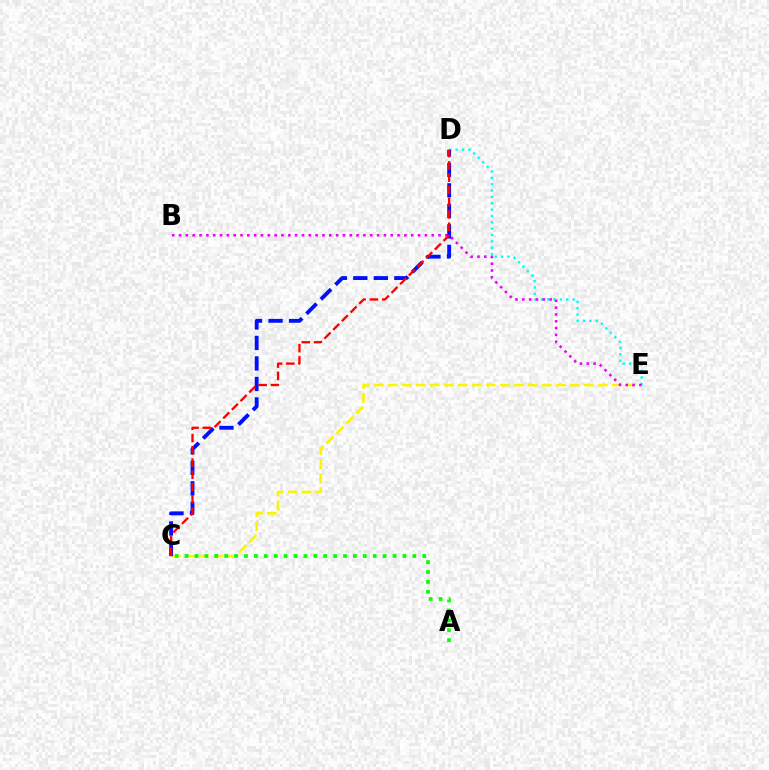{('C', 'E'): [{'color': '#fcf500', 'line_style': 'dashed', 'thickness': 1.9}], ('D', 'E'): [{'color': '#00fff6', 'line_style': 'dotted', 'thickness': 1.73}], ('B', 'E'): [{'color': '#ee00ff', 'line_style': 'dotted', 'thickness': 1.86}], ('C', 'D'): [{'color': '#0010ff', 'line_style': 'dashed', 'thickness': 2.78}, {'color': '#ff0000', 'line_style': 'dashed', 'thickness': 1.67}], ('A', 'C'): [{'color': '#08ff00', 'line_style': 'dotted', 'thickness': 2.69}]}